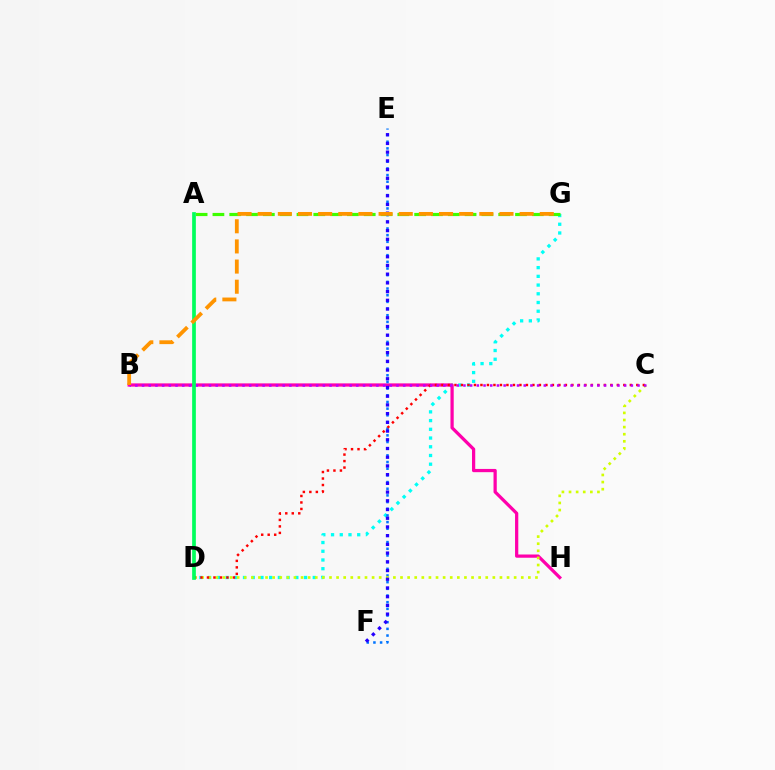{('D', 'G'): [{'color': '#00fff6', 'line_style': 'dotted', 'thickness': 2.37}], ('B', 'H'): [{'color': '#ff00ac', 'line_style': 'solid', 'thickness': 2.33}], ('A', 'G'): [{'color': '#3dff00', 'line_style': 'dashed', 'thickness': 2.28}], ('E', 'F'): [{'color': '#0074ff', 'line_style': 'dotted', 'thickness': 1.81}, {'color': '#2500ff', 'line_style': 'dotted', 'thickness': 2.37}], ('C', 'D'): [{'color': '#d1ff00', 'line_style': 'dotted', 'thickness': 1.93}, {'color': '#ff0000', 'line_style': 'dotted', 'thickness': 1.76}], ('B', 'C'): [{'color': '#b900ff', 'line_style': 'dotted', 'thickness': 1.82}], ('A', 'D'): [{'color': '#00ff5c', 'line_style': 'solid', 'thickness': 2.67}], ('B', 'G'): [{'color': '#ff9400', 'line_style': 'dashed', 'thickness': 2.74}]}